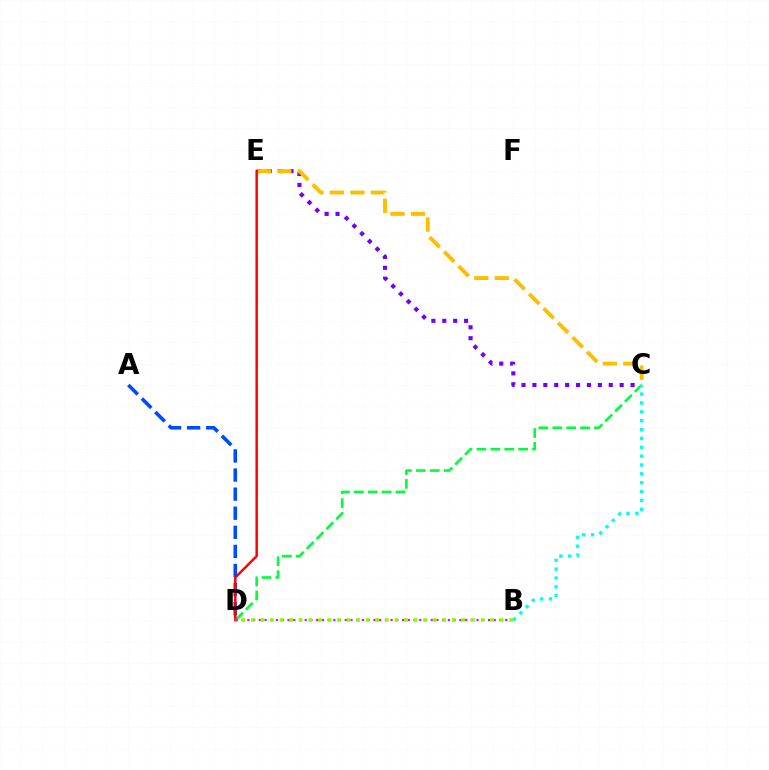{('C', 'D'): [{'color': '#00ff39', 'line_style': 'dashed', 'thickness': 1.89}], ('C', 'E'): [{'color': '#7200ff', 'line_style': 'dotted', 'thickness': 2.96}, {'color': '#ffbd00', 'line_style': 'dashed', 'thickness': 2.78}], ('A', 'D'): [{'color': '#004bff', 'line_style': 'dashed', 'thickness': 2.59}], ('D', 'E'): [{'color': '#ff0000', 'line_style': 'solid', 'thickness': 1.76}], ('B', 'D'): [{'color': '#ff00cf', 'line_style': 'dotted', 'thickness': 1.56}, {'color': '#84ff00', 'line_style': 'dotted', 'thickness': 2.6}], ('B', 'C'): [{'color': '#00fff6', 'line_style': 'dotted', 'thickness': 2.41}]}